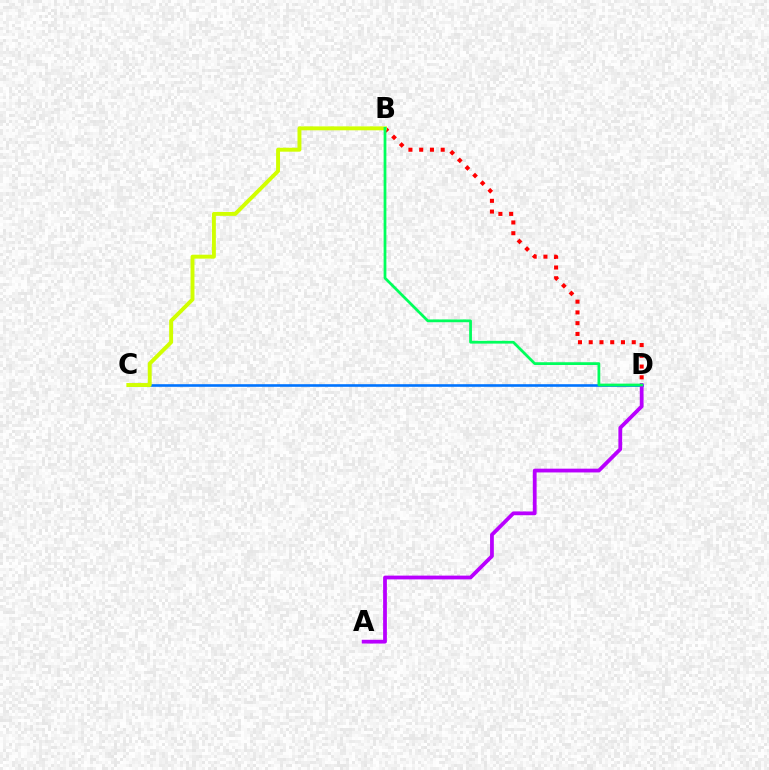{('B', 'D'): [{'color': '#ff0000', 'line_style': 'dotted', 'thickness': 2.92}, {'color': '#00ff5c', 'line_style': 'solid', 'thickness': 1.99}], ('C', 'D'): [{'color': '#0074ff', 'line_style': 'solid', 'thickness': 1.88}], ('A', 'D'): [{'color': '#b900ff', 'line_style': 'solid', 'thickness': 2.72}], ('B', 'C'): [{'color': '#d1ff00', 'line_style': 'solid', 'thickness': 2.82}]}